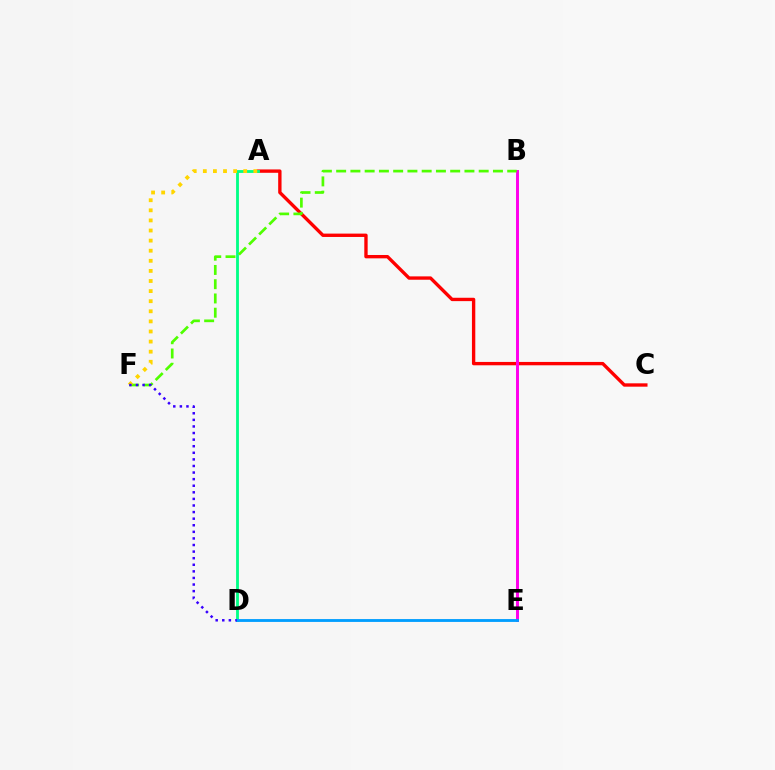{('A', 'C'): [{'color': '#ff0000', 'line_style': 'solid', 'thickness': 2.42}], ('A', 'D'): [{'color': '#00ff86', 'line_style': 'solid', 'thickness': 2.04}], ('B', 'E'): [{'color': '#ff00ed', 'line_style': 'solid', 'thickness': 2.13}], ('B', 'F'): [{'color': '#4fff00', 'line_style': 'dashed', 'thickness': 1.94}], ('A', 'F'): [{'color': '#ffd500', 'line_style': 'dotted', 'thickness': 2.74}], ('D', 'E'): [{'color': '#009eff', 'line_style': 'solid', 'thickness': 2.05}], ('D', 'F'): [{'color': '#3700ff', 'line_style': 'dotted', 'thickness': 1.79}]}